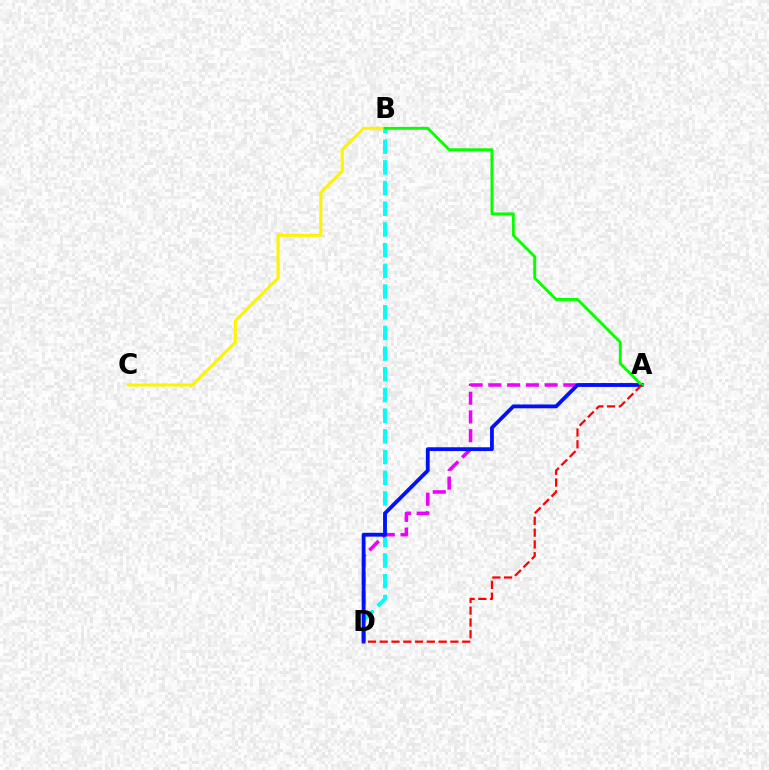{('B', 'D'): [{'color': '#00fff6', 'line_style': 'dashed', 'thickness': 2.81}], ('A', 'D'): [{'color': '#ee00ff', 'line_style': 'dashed', 'thickness': 2.55}, {'color': '#0010ff', 'line_style': 'solid', 'thickness': 2.74}, {'color': '#ff0000', 'line_style': 'dashed', 'thickness': 1.6}], ('B', 'C'): [{'color': '#fcf500', 'line_style': 'solid', 'thickness': 2.22}], ('A', 'B'): [{'color': '#08ff00', 'line_style': 'solid', 'thickness': 2.08}]}